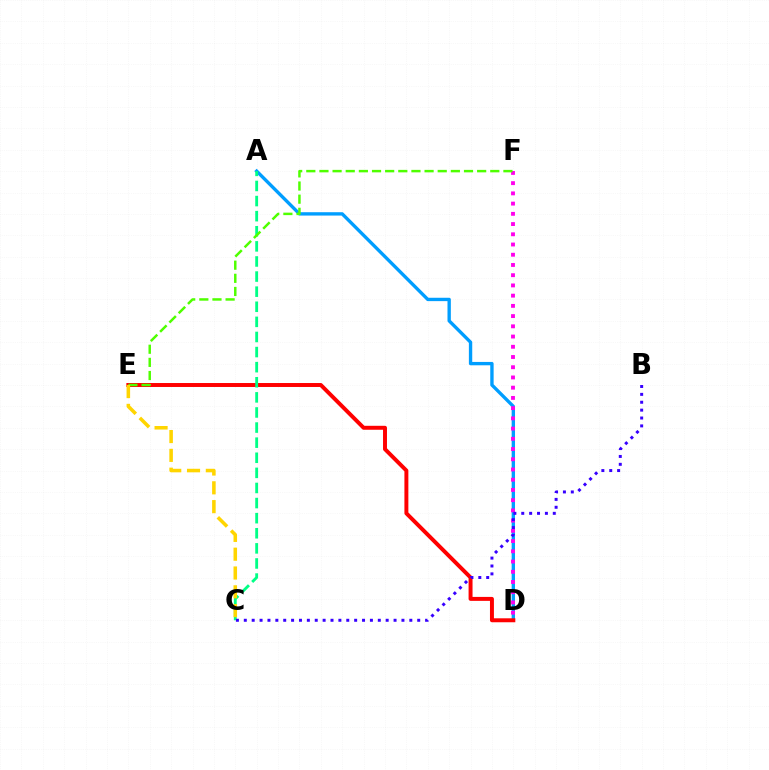{('A', 'D'): [{'color': '#009eff', 'line_style': 'solid', 'thickness': 2.42}], ('D', 'F'): [{'color': '#ff00ed', 'line_style': 'dotted', 'thickness': 2.78}], ('D', 'E'): [{'color': '#ff0000', 'line_style': 'solid', 'thickness': 2.85}], ('A', 'C'): [{'color': '#00ff86', 'line_style': 'dashed', 'thickness': 2.05}], ('B', 'C'): [{'color': '#3700ff', 'line_style': 'dotted', 'thickness': 2.14}], ('E', 'F'): [{'color': '#4fff00', 'line_style': 'dashed', 'thickness': 1.79}], ('C', 'E'): [{'color': '#ffd500', 'line_style': 'dashed', 'thickness': 2.56}]}